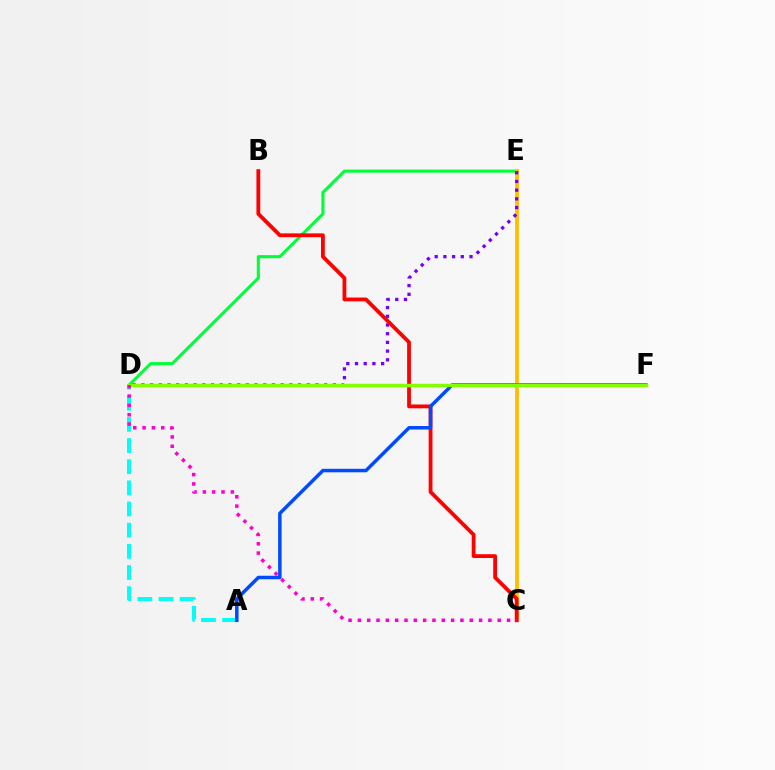{('D', 'E'): [{'color': '#00ff39', 'line_style': 'solid', 'thickness': 2.22}, {'color': '#7200ff', 'line_style': 'dotted', 'thickness': 2.36}], ('C', 'E'): [{'color': '#ffbd00', 'line_style': 'solid', 'thickness': 2.71}], ('A', 'D'): [{'color': '#00fff6', 'line_style': 'dashed', 'thickness': 2.87}], ('B', 'C'): [{'color': '#ff0000', 'line_style': 'solid', 'thickness': 2.74}], ('A', 'F'): [{'color': '#004bff', 'line_style': 'solid', 'thickness': 2.51}], ('D', 'F'): [{'color': '#84ff00', 'line_style': 'solid', 'thickness': 2.5}], ('C', 'D'): [{'color': '#ff00cf', 'line_style': 'dotted', 'thickness': 2.53}]}